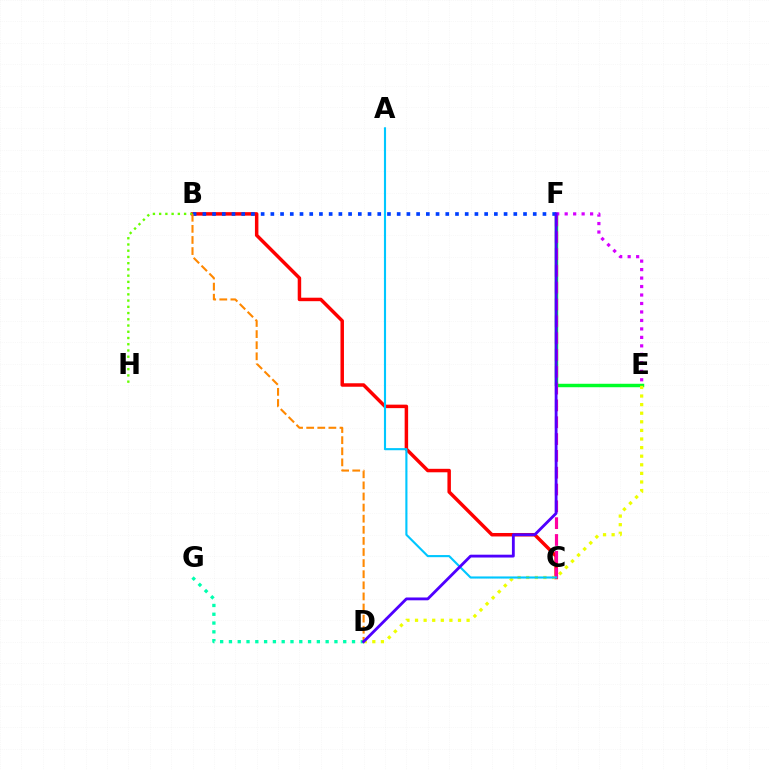{('E', 'F'): [{'color': '#00ff27', 'line_style': 'solid', 'thickness': 2.49}, {'color': '#d600ff', 'line_style': 'dotted', 'thickness': 2.3}], ('B', 'C'): [{'color': '#ff0000', 'line_style': 'solid', 'thickness': 2.5}], ('B', 'H'): [{'color': '#66ff00', 'line_style': 'dotted', 'thickness': 1.69}], ('D', 'E'): [{'color': '#eeff00', 'line_style': 'dotted', 'thickness': 2.34}], ('D', 'G'): [{'color': '#00ffaf', 'line_style': 'dotted', 'thickness': 2.39}], ('C', 'F'): [{'color': '#ff00a0', 'line_style': 'dashed', 'thickness': 2.29}], ('B', 'F'): [{'color': '#003fff', 'line_style': 'dotted', 'thickness': 2.64}], ('A', 'C'): [{'color': '#00c7ff', 'line_style': 'solid', 'thickness': 1.53}], ('B', 'D'): [{'color': '#ff8800', 'line_style': 'dashed', 'thickness': 1.51}], ('D', 'F'): [{'color': '#4f00ff', 'line_style': 'solid', 'thickness': 2.04}]}